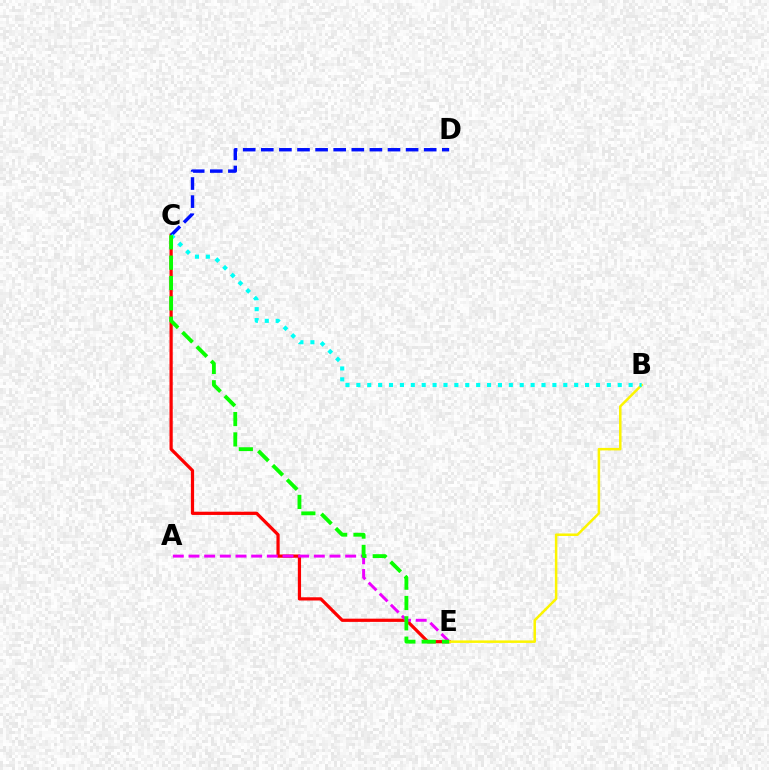{('C', 'E'): [{'color': '#ff0000', 'line_style': 'solid', 'thickness': 2.32}, {'color': '#08ff00', 'line_style': 'dashed', 'thickness': 2.76}], ('A', 'E'): [{'color': '#ee00ff', 'line_style': 'dashed', 'thickness': 2.13}], ('B', 'E'): [{'color': '#fcf500', 'line_style': 'solid', 'thickness': 1.81}], ('C', 'D'): [{'color': '#0010ff', 'line_style': 'dashed', 'thickness': 2.46}], ('B', 'C'): [{'color': '#00fff6', 'line_style': 'dotted', 'thickness': 2.96}]}